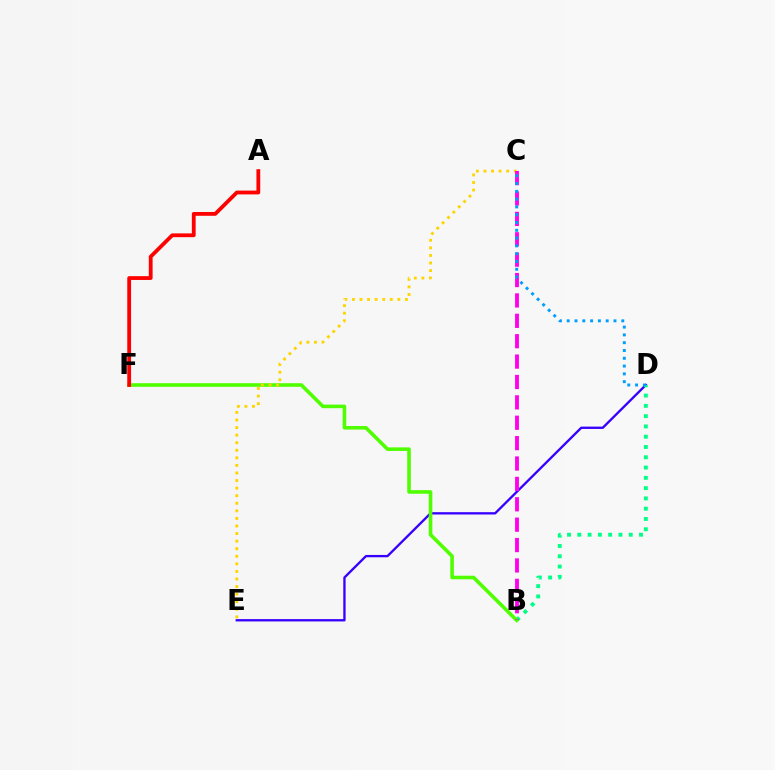{('D', 'E'): [{'color': '#3700ff', 'line_style': 'solid', 'thickness': 1.68}], ('B', 'D'): [{'color': '#00ff86', 'line_style': 'dotted', 'thickness': 2.79}], ('B', 'F'): [{'color': '#4fff00', 'line_style': 'solid', 'thickness': 2.58}], ('C', 'E'): [{'color': '#ffd500', 'line_style': 'dotted', 'thickness': 2.06}], ('B', 'C'): [{'color': '#ff00ed', 'line_style': 'dashed', 'thickness': 2.77}], ('A', 'F'): [{'color': '#ff0000', 'line_style': 'solid', 'thickness': 2.74}], ('C', 'D'): [{'color': '#009eff', 'line_style': 'dotted', 'thickness': 2.12}]}